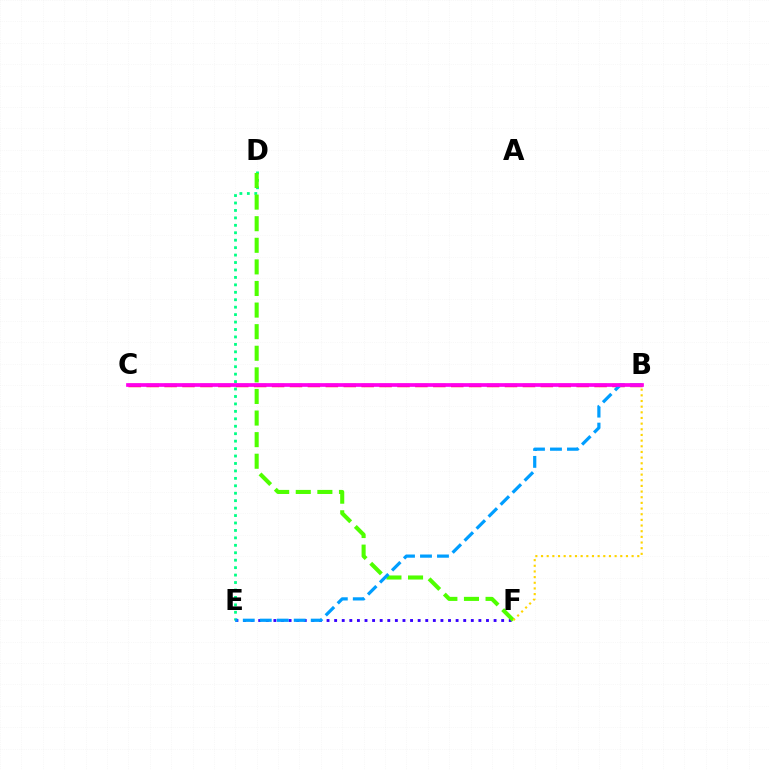{('E', 'F'): [{'color': '#3700ff', 'line_style': 'dotted', 'thickness': 2.06}], ('D', 'E'): [{'color': '#00ff86', 'line_style': 'dotted', 'thickness': 2.02}], ('D', 'F'): [{'color': '#4fff00', 'line_style': 'dashed', 'thickness': 2.93}], ('B', 'C'): [{'color': '#ff0000', 'line_style': 'dashed', 'thickness': 2.43}, {'color': '#ff00ed', 'line_style': 'solid', 'thickness': 2.67}], ('B', 'E'): [{'color': '#009eff', 'line_style': 'dashed', 'thickness': 2.31}], ('B', 'F'): [{'color': '#ffd500', 'line_style': 'dotted', 'thickness': 1.54}]}